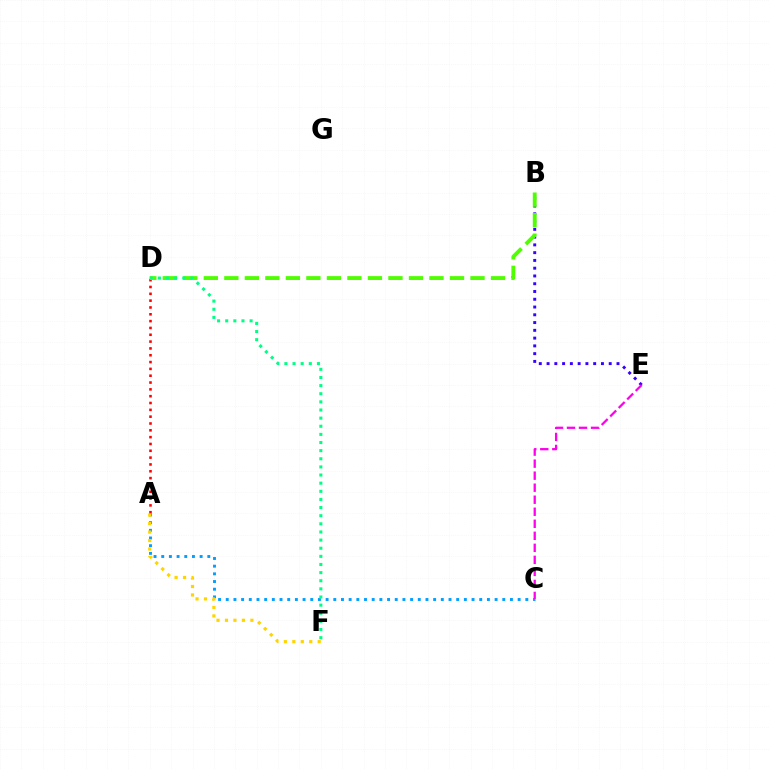{('A', 'C'): [{'color': '#009eff', 'line_style': 'dotted', 'thickness': 2.09}], ('A', 'D'): [{'color': '#ff0000', 'line_style': 'dotted', 'thickness': 1.85}], ('B', 'E'): [{'color': '#3700ff', 'line_style': 'dotted', 'thickness': 2.11}], ('B', 'D'): [{'color': '#4fff00', 'line_style': 'dashed', 'thickness': 2.79}], ('A', 'F'): [{'color': '#ffd500', 'line_style': 'dotted', 'thickness': 2.3}], ('C', 'E'): [{'color': '#ff00ed', 'line_style': 'dashed', 'thickness': 1.63}], ('D', 'F'): [{'color': '#00ff86', 'line_style': 'dotted', 'thickness': 2.21}]}